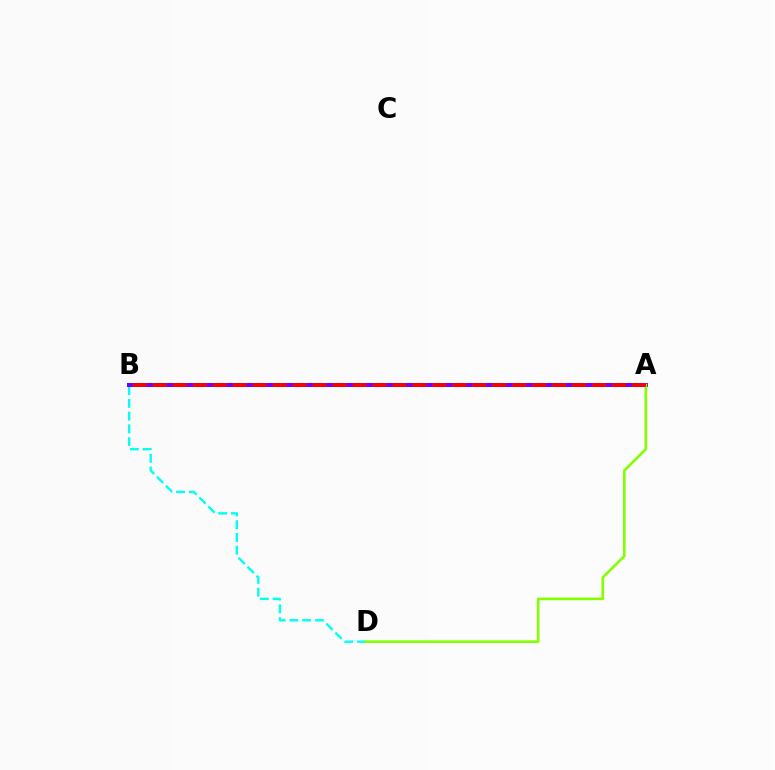{('B', 'D'): [{'color': '#00fff6', 'line_style': 'dashed', 'thickness': 1.73}], ('A', 'B'): [{'color': '#7200ff', 'line_style': 'solid', 'thickness': 2.88}, {'color': '#ff0000', 'line_style': 'dashed', 'thickness': 2.71}], ('A', 'D'): [{'color': '#84ff00', 'line_style': 'solid', 'thickness': 1.91}]}